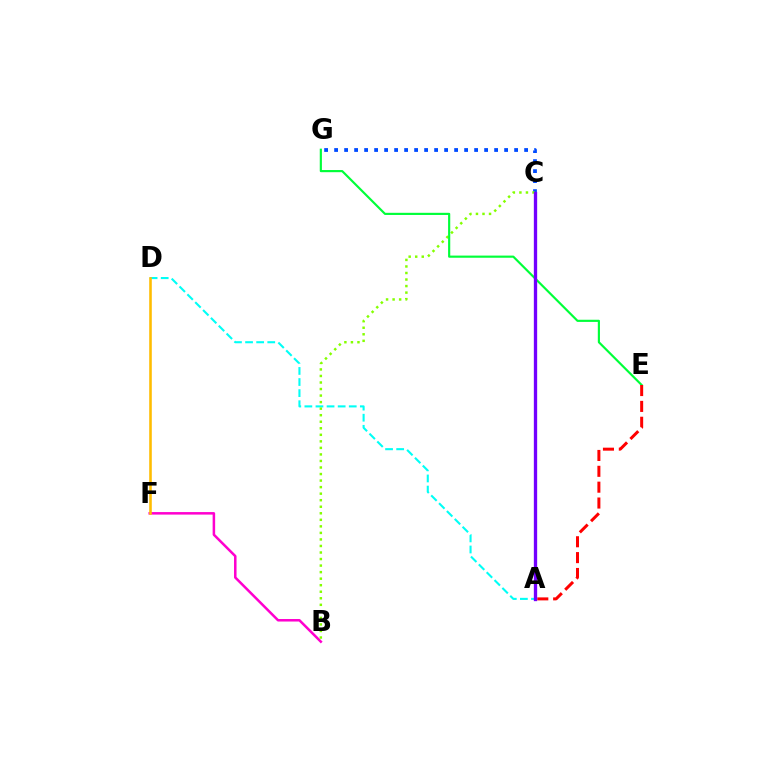{('C', 'G'): [{'color': '#004bff', 'line_style': 'dotted', 'thickness': 2.72}], ('B', 'F'): [{'color': '#ff00cf', 'line_style': 'solid', 'thickness': 1.81}], ('A', 'D'): [{'color': '#00fff6', 'line_style': 'dashed', 'thickness': 1.51}], ('B', 'C'): [{'color': '#84ff00', 'line_style': 'dotted', 'thickness': 1.78}], ('E', 'G'): [{'color': '#00ff39', 'line_style': 'solid', 'thickness': 1.56}], ('D', 'F'): [{'color': '#ffbd00', 'line_style': 'solid', 'thickness': 1.86}], ('A', 'E'): [{'color': '#ff0000', 'line_style': 'dashed', 'thickness': 2.15}], ('A', 'C'): [{'color': '#7200ff', 'line_style': 'solid', 'thickness': 2.39}]}